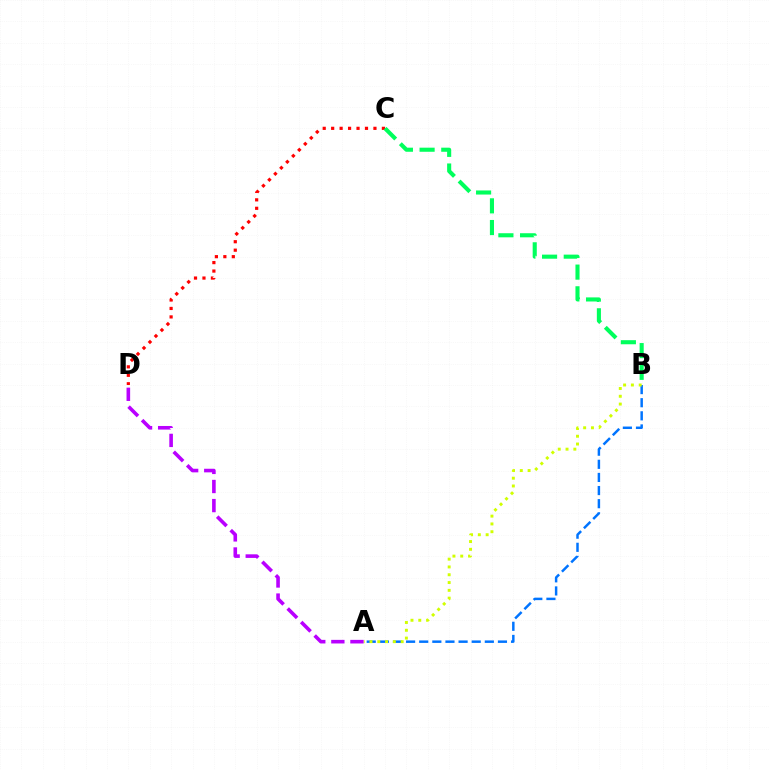{('C', 'D'): [{'color': '#ff0000', 'line_style': 'dotted', 'thickness': 2.3}], ('A', 'B'): [{'color': '#0074ff', 'line_style': 'dashed', 'thickness': 1.78}, {'color': '#d1ff00', 'line_style': 'dotted', 'thickness': 2.12}], ('B', 'C'): [{'color': '#00ff5c', 'line_style': 'dashed', 'thickness': 2.95}], ('A', 'D'): [{'color': '#b900ff', 'line_style': 'dashed', 'thickness': 2.59}]}